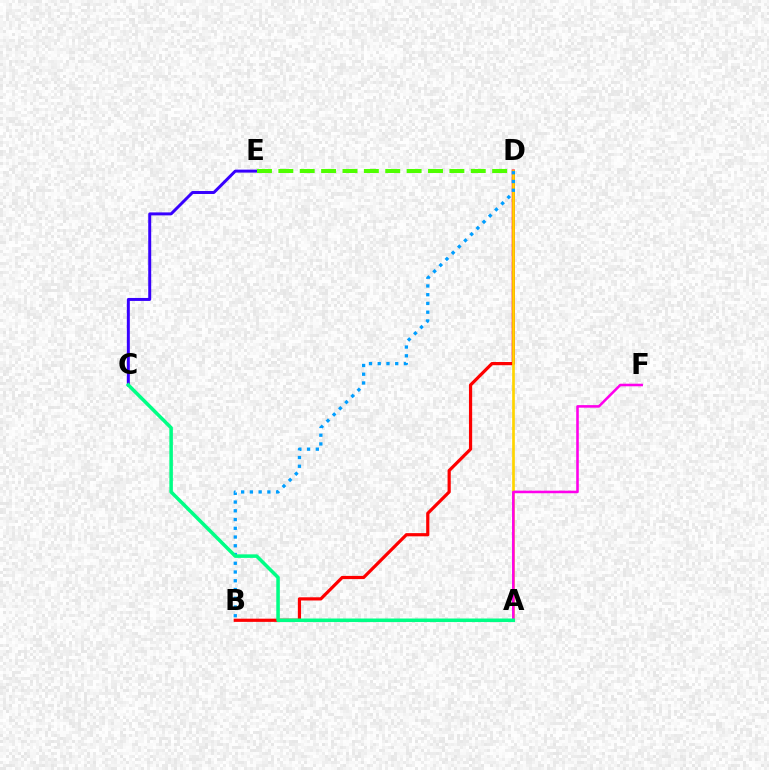{('B', 'D'): [{'color': '#ff0000', 'line_style': 'solid', 'thickness': 2.3}, {'color': '#009eff', 'line_style': 'dotted', 'thickness': 2.38}], ('A', 'D'): [{'color': '#ffd500', 'line_style': 'solid', 'thickness': 1.94}], ('C', 'E'): [{'color': '#3700ff', 'line_style': 'solid', 'thickness': 2.14}], ('D', 'E'): [{'color': '#4fff00', 'line_style': 'dashed', 'thickness': 2.9}], ('A', 'F'): [{'color': '#ff00ed', 'line_style': 'solid', 'thickness': 1.85}], ('A', 'C'): [{'color': '#00ff86', 'line_style': 'solid', 'thickness': 2.54}]}